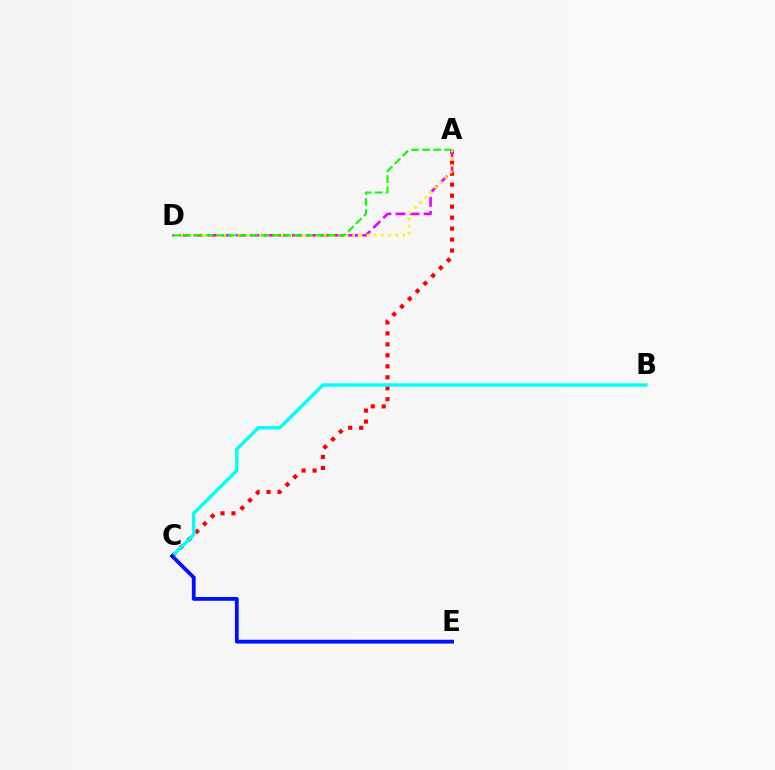{('A', 'C'): [{'color': '#ff0000', 'line_style': 'dotted', 'thickness': 2.98}], ('B', 'C'): [{'color': '#00fff6', 'line_style': 'solid', 'thickness': 2.45}], ('A', 'D'): [{'color': '#ee00ff', 'line_style': 'dashed', 'thickness': 1.91}, {'color': '#fcf500', 'line_style': 'dotted', 'thickness': 1.94}, {'color': '#08ff00', 'line_style': 'dashed', 'thickness': 1.51}], ('C', 'E'): [{'color': '#0010ff', 'line_style': 'solid', 'thickness': 2.73}]}